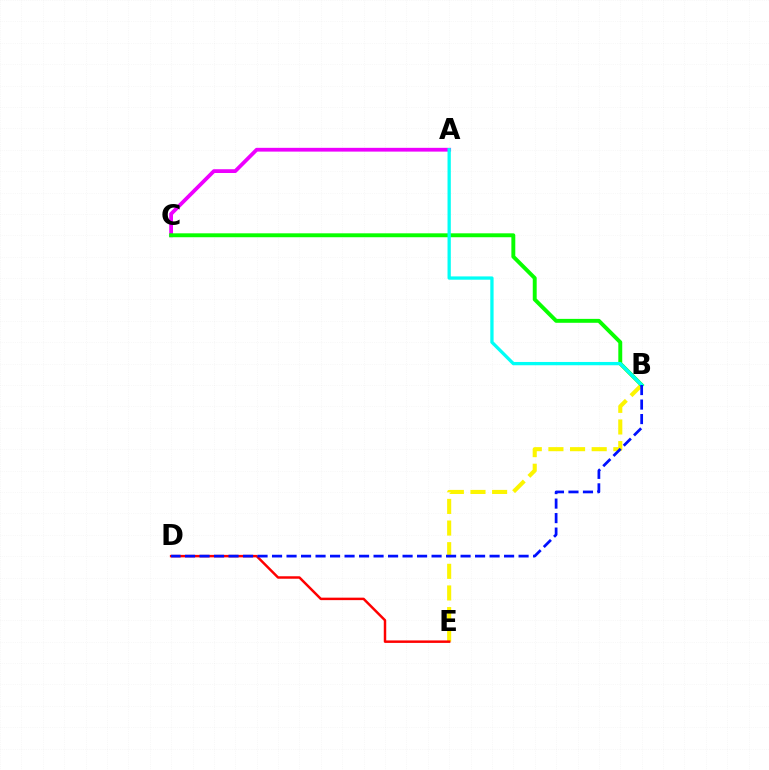{('B', 'E'): [{'color': '#fcf500', 'line_style': 'dashed', 'thickness': 2.94}], ('A', 'C'): [{'color': '#ee00ff', 'line_style': 'solid', 'thickness': 2.72}], ('D', 'E'): [{'color': '#ff0000', 'line_style': 'solid', 'thickness': 1.78}], ('B', 'C'): [{'color': '#08ff00', 'line_style': 'solid', 'thickness': 2.82}], ('A', 'B'): [{'color': '#00fff6', 'line_style': 'solid', 'thickness': 2.37}], ('B', 'D'): [{'color': '#0010ff', 'line_style': 'dashed', 'thickness': 1.97}]}